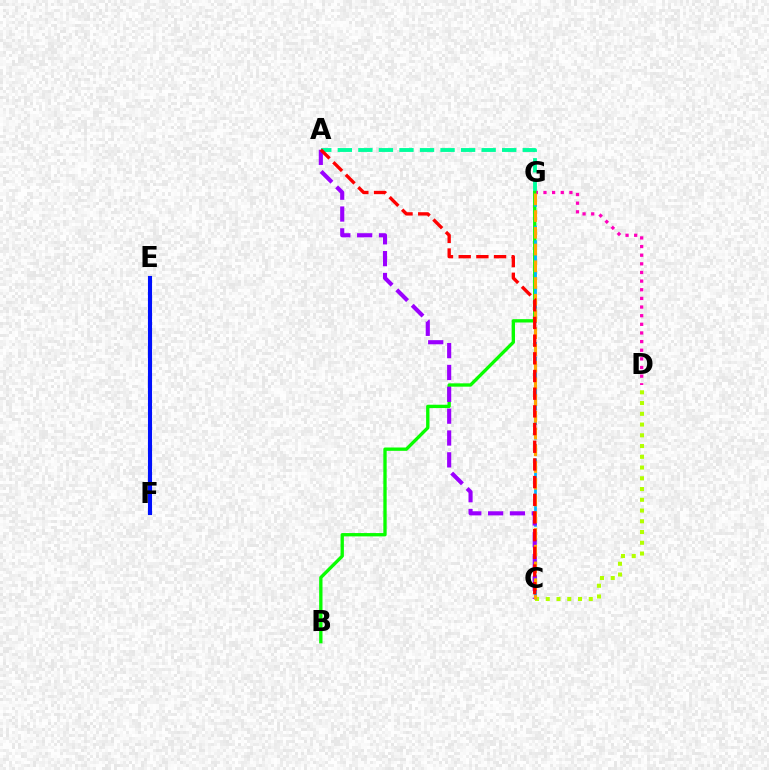{('A', 'G'): [{'color': '#00ff9d', 'line_style': 'dashed', 'thickness': 2.79}], ('D', 'G'): [{'color': '#ff00bd', 'line_style': 'dotted', 'thickness': 2.35}], ('E', 'F'): [{'color': '#0010ff', 'line_style': 'solid', 'thickness': 2.94}], ('B', 'G'): [{'color': '#08ff00', 'line_style': 'solid', 'thickness': 2.4}], ('C', 'D'): [{'color': '#b3ff00', 'line_style': 'dotted', 'thickness': 2.92}], ('C', 'G'): [{'color': '#00b5ff', 'line_style': 'dashed', 'thickness': 1.98}, {'color': '#ffa500', 'line_style': 'dashed', 'thickness': 2.27}], ('A', 'C'): [{'color': '#9b00ff', 'line_style': 'dashed', 'thickness': 2.97}, {'color': '#ff0000', 'line_style': 'dashed', 'thickness': 2.4}]}